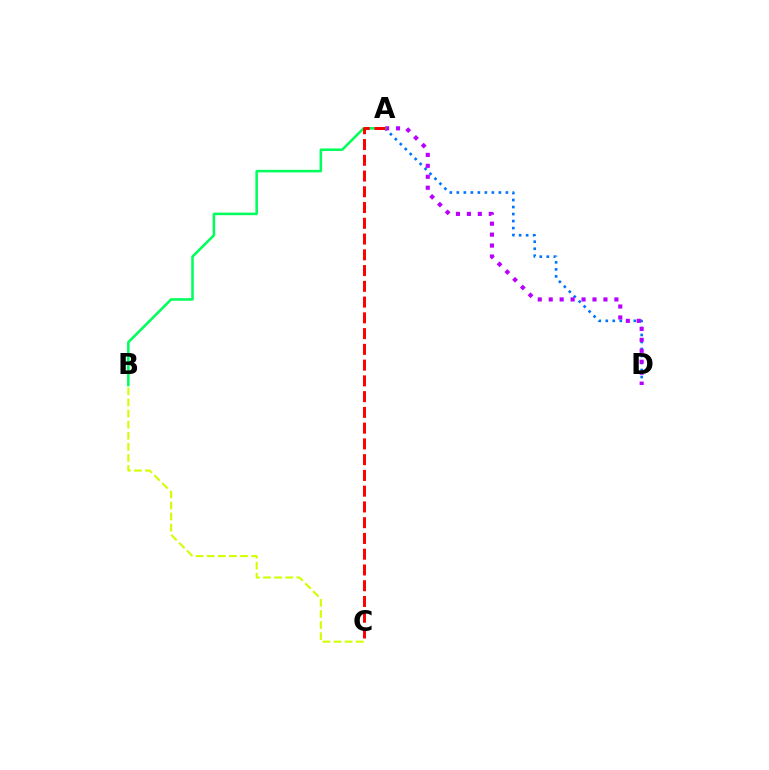{('A', 'D'): [{'color': '#0074ff', 'line_style': 'dotted', 'thickness': 1.9}, {'color': '#b900ff', 'line_style': 'dotted', 'thickness': 2.97}], ('B', 'C'): [{'color': '#d1ff00', 'line_style': 'dashed', 'thickness': 1.51}], ('A', 'B'): [{'color': '#00ff5c', 'line_style': 'solid', 'thickness': 1.84}], ('A', 'C'): [{'color': '#ff0000', 'line_style': 'dashed', 'thickness': 2.14}]}